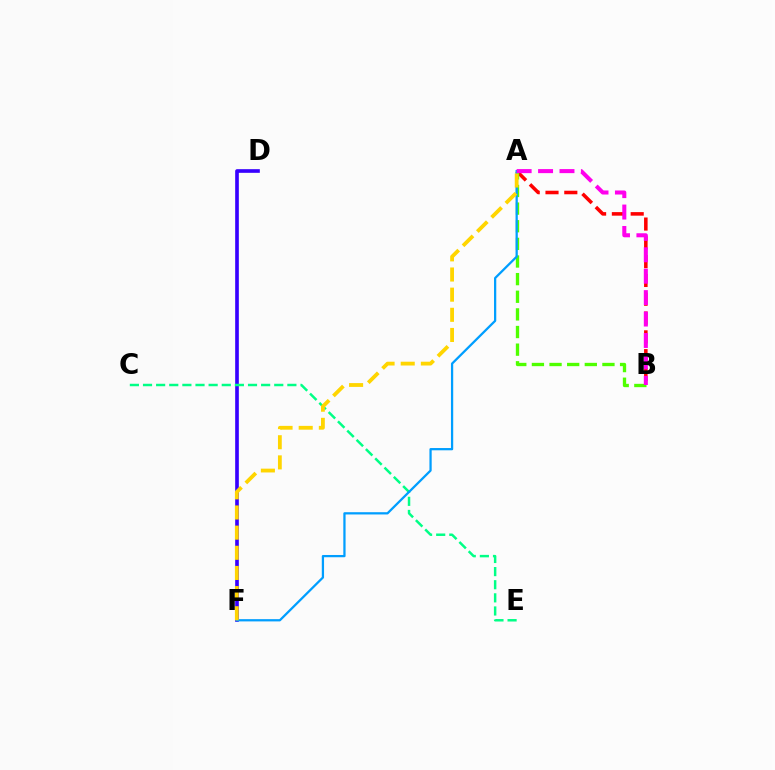{('D', 'F'): [{'color': '#3700ff', 'line_style': 'solid', 'thickness': 2.62}], ('A', 'B'): [{'color': '#ff0000', 'line_style': 'dashed', 'thickness': 2.55}, {'color': '#4fff00', 'line_style': 'dashed', 'thickness': 2.4}, {'color': '#ff00ed', 'line_style': 'dashed', 'thickness': 2.91}], ('C', 'E'): [{'color': '#00ff86', 'line_style': 'dashed', 'thickness': 1.78}], ('A', 'F'): [{'color': '#009eff', 'line_style': 'solid', 'thickness': 1.63}, {'color': '#ffd500', 'line_style': 'dashed', 'thickness': 2.74}]}